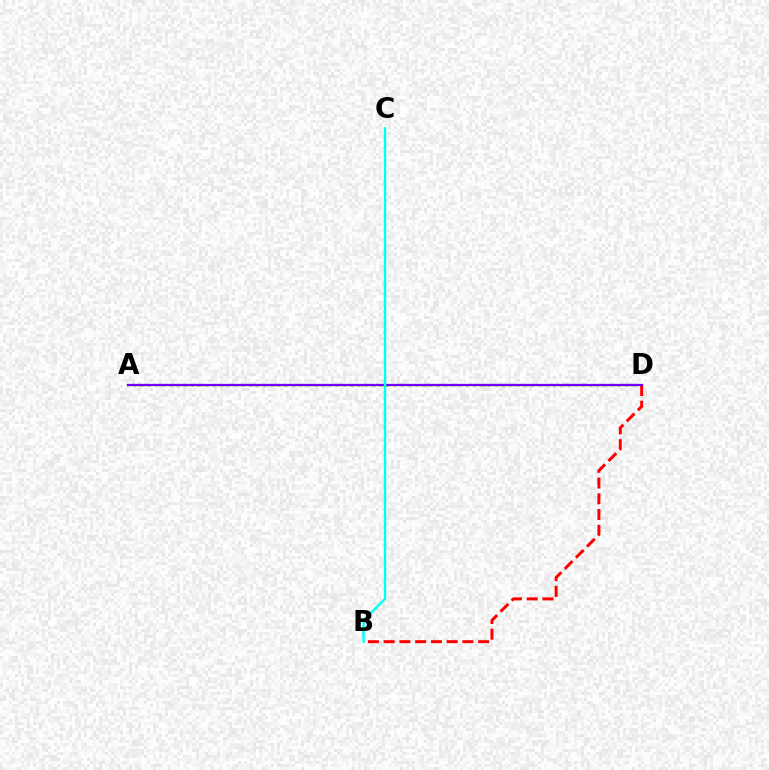{('A', 'D'): [{'color': '#84ff00', 'line_style': 'dotted', 'thickness': 1.97}, {'color': '#7200ff', 'line_style': 'solid', 'thickness': 1.66}], ('B', 'D'): [{'color': '#ff0000', 'line_style': 'dashed', 'thickness': 2.14}], ('B', 'C'): [{'color': '#00fff6', 'line_style': 'solid', 'thickness': 1.74}]}